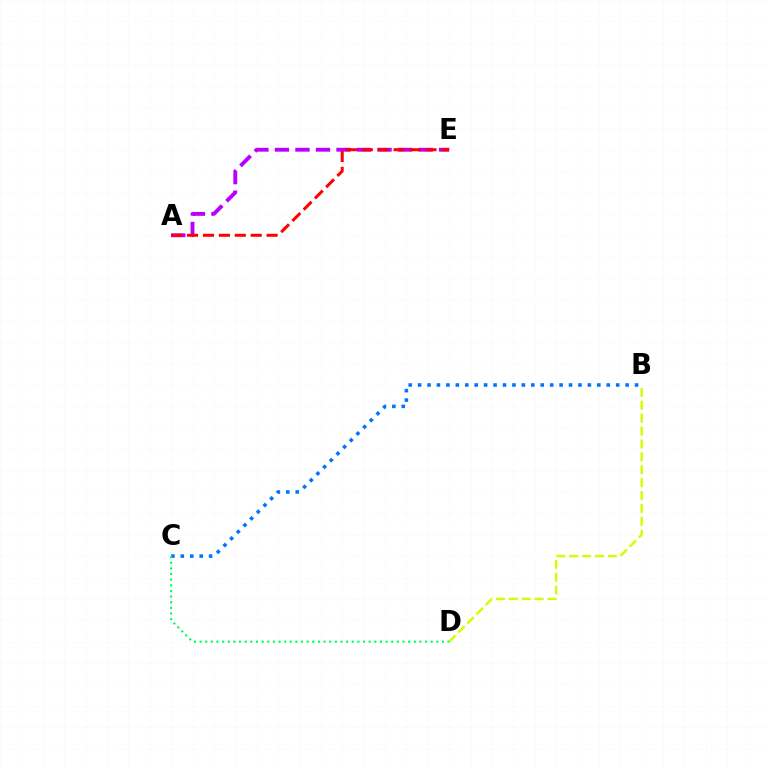{('B', 'D'): [{'color': '#d1ff00', 'line_style': 'dashed', 'thickness': 1.75}], ('B', 'C'): [{'color': '#0074ff', 'line_style': 'dotted', 'thickness': 2.56}], ('C', 'D'): [{'color': '#00ff5c', 'line_style': 'dotted', 'thickness': 1.53}], ('A', 'E'): [{'color': '#b900ff', 'line_style': 'dashed', 'thickness': 2.79}, {'color': '#ff0000', 'line_style': 'dashed', 'thickness': 2.16}]}